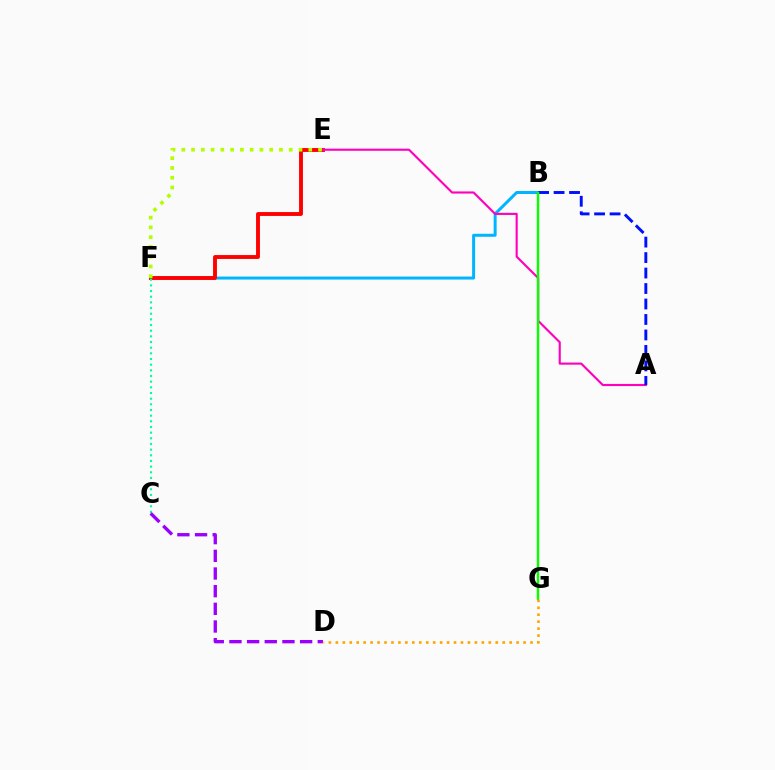{('B', 'F'): [{'color': '#00b5ff', 'line_style': 'solid', 'thickness': 2.15}], ('E', 'F'): [{'color': '#ff0000', 'line_style': 'solid', 'thickness': 2.79}, {'color': '#b3ff00', 'line_style': 'dotted', 'thickness': 2.65}], ('C', 'F'): [{'color': '#00ff9d', 'line_style': 'dotted', 'thickness': 1.54}], ('A', 'E'): [{'color': '#ff00bd', 'line_style': 'solid', 'thickness': 1.53}], ('C', 'D'): [{'color': '#9b00ff', 'line_style': 'dashed', 'thickness': 2.4}], ('A', 'B'): [{'color': '#0010ff', 'line_style': 'dashed', 'thickness': 2.1}], ('B', 'G'): [{'color': '#08ff00', 'line_style': 'solid', 'thickness': 1.74}], ('D', 'G'): [{'color': '#ffa500', 'line_style': 'dotted', 'thickness': 1.89}]}